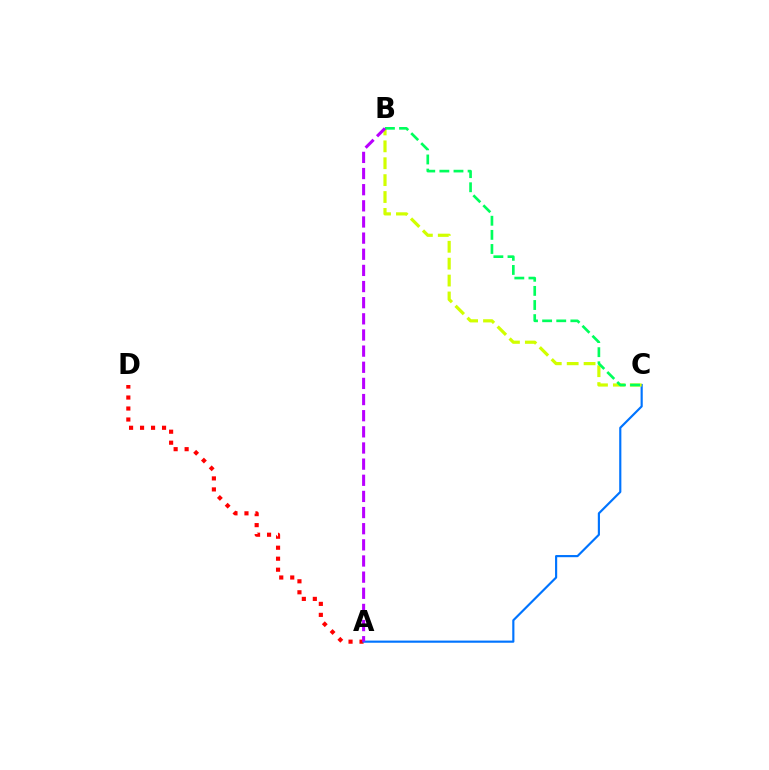{('A', 'D'): [{'color': '#ff0000', 'line_style': 'dotted', 'thickness': 2.99}], ('A', 'C'): [{'color': '#0074ff', 'line_style': 'solid', 'thickness': 1.56}], ('B', 'C'): [{'color': '#d1ff00', 'line_style': 'dashed', 'thickness': 2.3}, {'color': '#00ff5c', 'line_style': 'dashed', 'thickness': 1.92}], ('A', 'B'): [{'color': '#b900ff', 'line_style': 'dashed', 'thickness': 2.19}]}